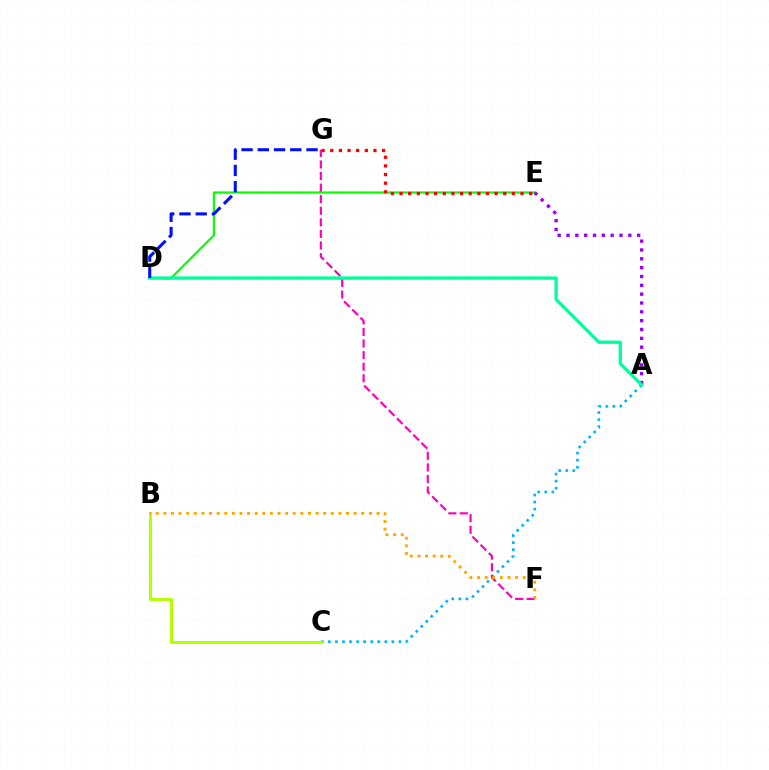{('D', 'E'): [{'color': '#08ff00', 'line_style': 'solid', 'thickness': 1.56}], ('E', 'G'): [{'color': '#ff0000', 'line_style': 'dotted', 'thickness': 2.35}], ('A', 'C'): [{'color': '#00b5ff', 'line_style': 'dotted', 'thickness': 1.92}], ('F', 'G'): [{'color': '#ff00bd', 'line_style': 'dashed', 'thickness': 1.57}], ('B', 'C'): [{'color': '#b3ff00', 'line_style': 'solid', 'thickness': 2.13}], ('B', 'F'): [{'color': '#ffa500', 'line_style': 'dotted', 'thickness': 2.07}], ('A', 'E'): [{'color': '#9b00ff', 'line_style': 'dotted', 'thickness': 2.4}], ('A', 'D'): [{'color': '#00ff9d', 'line_style': 'solid', 'thickness': 2.4}], ('D', 'G'): [{'color': '#0010ff', 'line_style': 'dashed', 'thickness': 2.21}]}